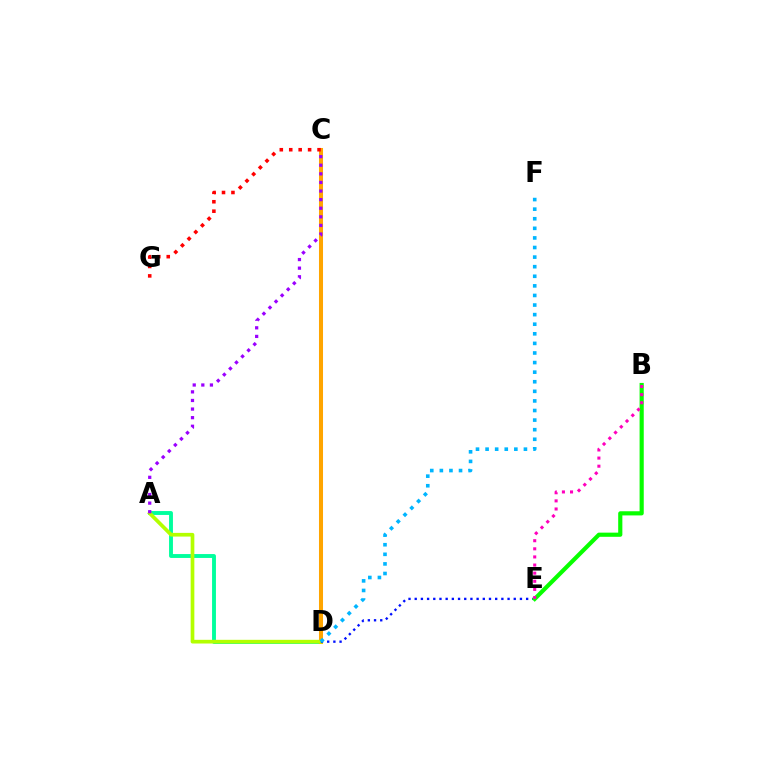{('A', 'D'): [{'color': '#00ff9d', 'line_style': 'solid', 'thickness': 2.8}, {'color': '#b3ff00', 'line_style': 'solid', 'thickness': 2.66}], ('C', 'D'): [{'color': '#ffa500', 'line_style': 'solid', 'thickness': 2.91}], ('D', 'E'): [{'color': '#0010ff', 'line_style': 'dotted', 'thickness': 1.68}], ('C', 'G'): [{'color': '#ff0000', 'line_style': 'dotted', 'thickness': 2.56}], ('B', 'E'): [{'color': '#08ff00', 'line_style': 'solid', 'thickness': 3.0}, {'color': '#ff00bd', 'line_style': 'dotted', 'thickness': 2.2}], ('A', 'C'): [{'color': '#9b00ff', 'line_style': 'dotted', 'thickness': 2.34}], ('D', 'F'): [{'color': '#00b5ff', 'line_style': 'dotted', 'thickness': 2.61}]}